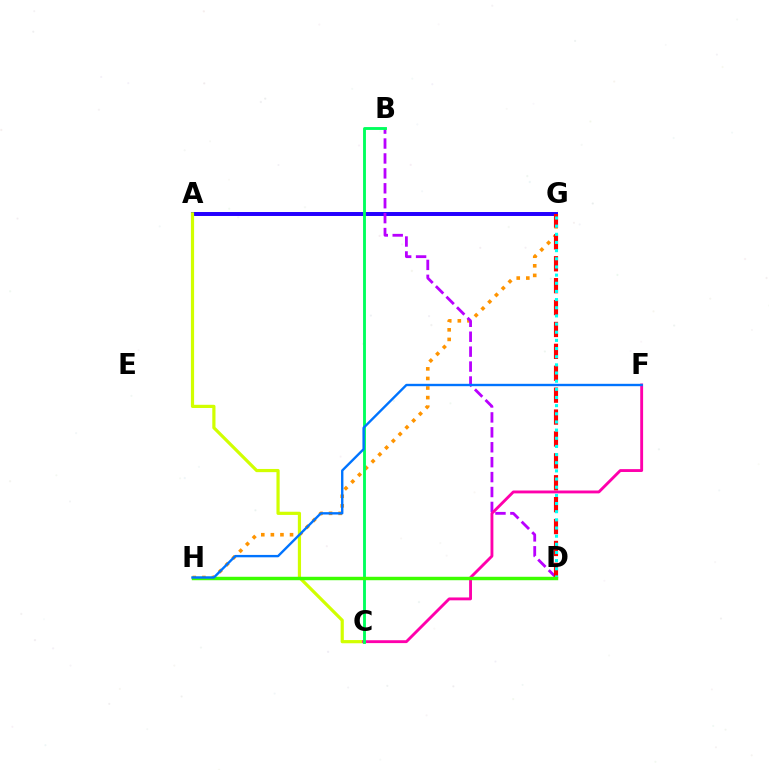{('A', 'G'): [{'color': '#2500ff', 'line_style': 'solid', 'thickness': 2.86}], ('G', 'H'): [{'color': '#ff9400', 'line_style': 'dotted', 'thickness': 2.6}], ('B', 'D'): [{'color': '#b900ff', 'line_style': 'dashed', 'thickness': 2.03}], ('A', 'C'): [{'color': '#d1ff00', 'line_style': 'solid', 'thickness': 2.3}], ('C', 'F'): [{'color': '#ff00ac', 'line_style': 'solid', 'thickness': 2.07}], ('D', 'G'): [{'color': '#ff0000', 'line_style': 'dashed', 'thickness': 2.98}, {'color': '#00fff6', 'line_style': 'dotted', 'thickness': 2.22}], ('B', 'C'): [{'color': '#00ff5c', 'line_style': 'solid', 'thickness': 2.07}], ('D', 'H'): [{'color': '#3dff00', 'line_style': 'solid', 'thickness': 2.47}], ('F', 'H'): [{'color': '#0074ff', 'line_style': 'solid', 'thickness': 1.71}]}